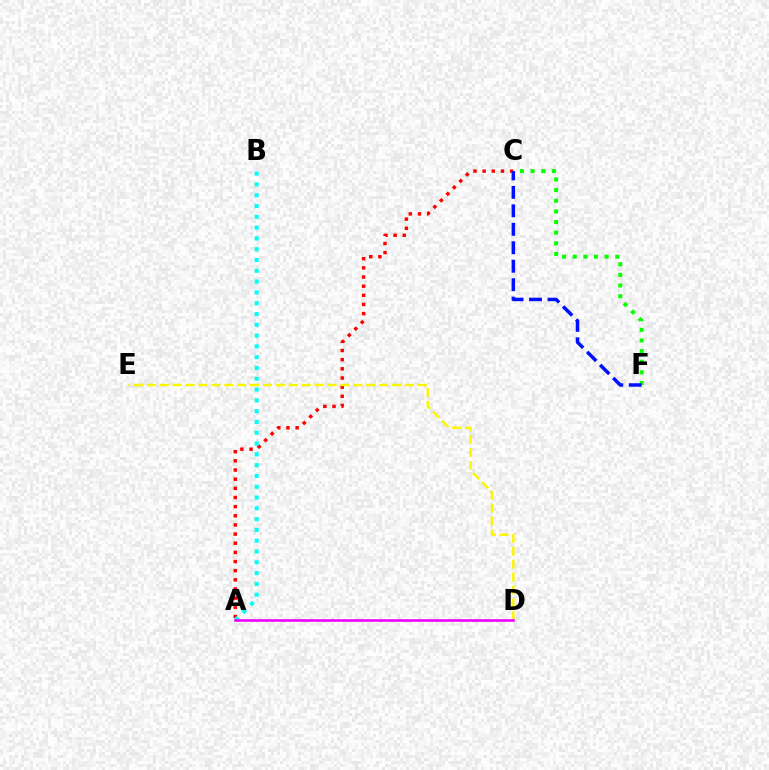{('C', 'F'): [{'color': '#08ff00', 'line_style': 'dotted', 'thickness': 2.89}, {'color': '#0010ff', 'line_style': 'dashed', 'thickness': 2.51}], ('A', 'C'): [{'color': '#ff0000', 'line_style': 'dotted', 'thickness': 2.49}], ('A', 'B'): [{'color': '#00fff6', 'line_style': 'dotted', 'thickness': 2.93}], ('D', 'E'): [{'color': '#fcf500', 'line_style': 'dashed', 'thickness': 1.75}], ('A', 'D'): [{'color': '#ee00ff', 'line_style': 'solid', 'thickness': 1.87}]}